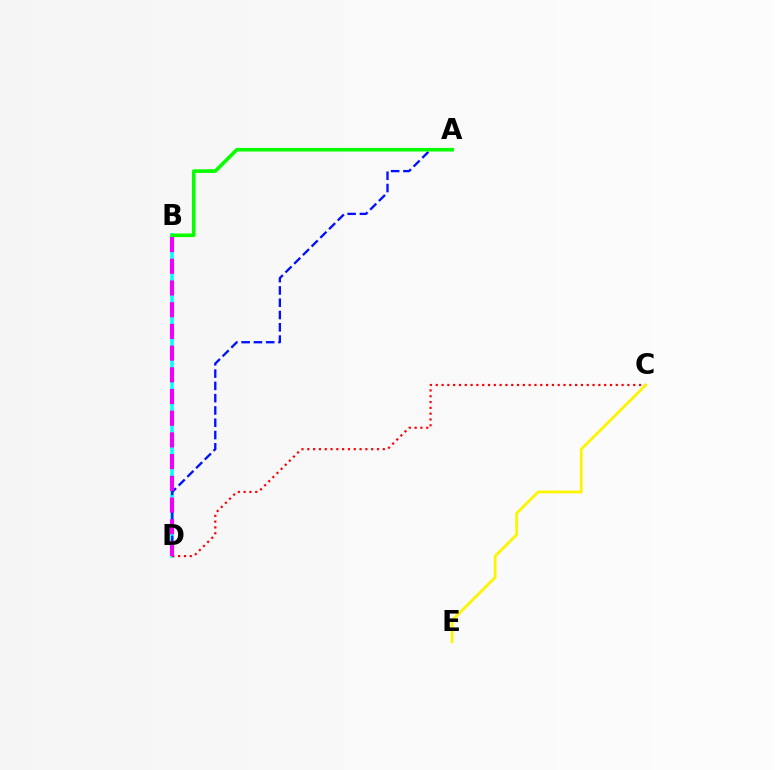{('B', 'D'): [{'color': '#00fff6', 'line_style': 'solid', 'thickness': 2.54}, {'color': '#ee00ff', 'line_style': 'dashed', 'thickness': 2.95}], ('A', 'D'): [{'color': '#0010ff', 'line_style': 'dashed', 'thickness': 1.67}], ('C', 'D'): [{'color': '#ff0000', 'line_style': 'dotted', 'thickness': 1.58}], ('C', 'E'): [{'color': '#fcf500', 'line_style': 'solid', 'thickness': 2.02}], ('A', 'B'): [{'color': '#08ff00', 'line_style': 'solid', 'thickness': 2.6}]}